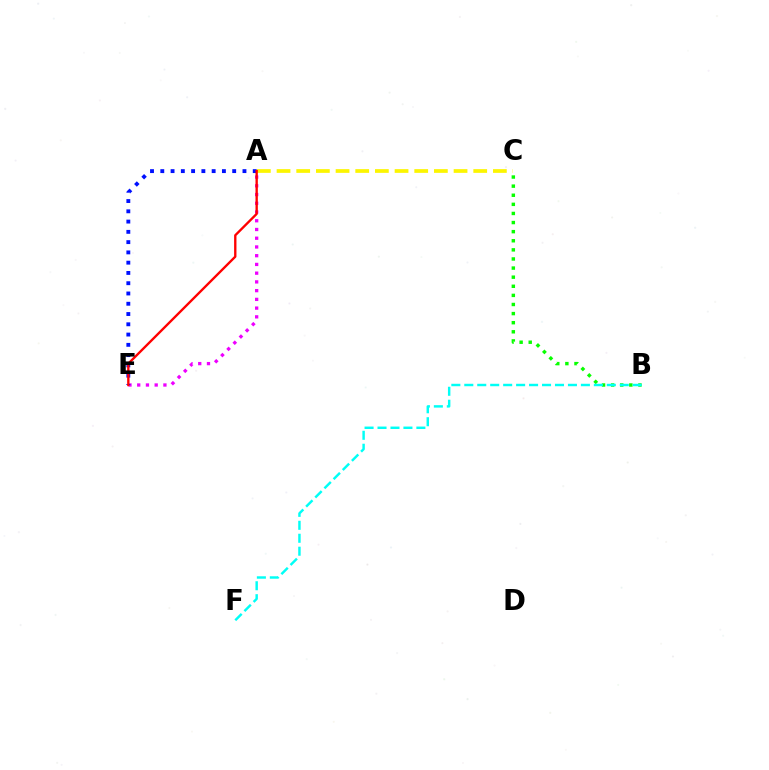{('A', 'C'): [{'color': '#fcf500', 'line_style': 'dashed', 'thickness': 2.67}], ('B', 'C'): [{'color': '#08ff00', 'line_style': 'dotted', 'thickness': 2.47}], ('A', 'E'): [{'color': '#ee00ff', 'line_style': 'dotted', 'thickness': 2.37}, {'color': '#0010ff', 'line_style': 'dotted', 'thickness': 2.79}, {'color': '#ff0000', 'line_style': 'solid', 'thickness': 1.69}], ('B', 'F'): [{'color': '#00fff6', 'line_style': 'dashed', 'thickness': 1.76}]}